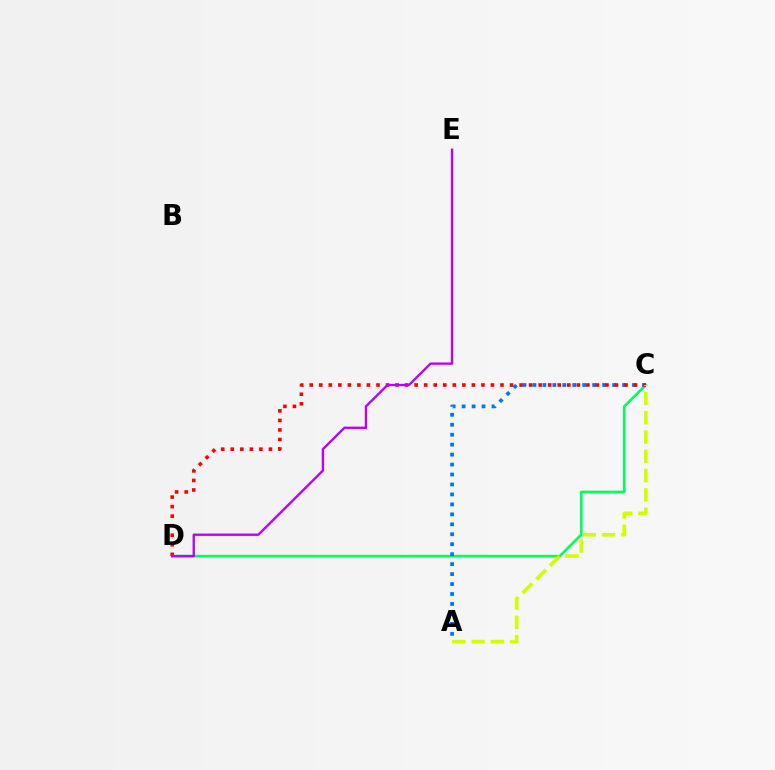{('C', 'D'): [{'color': '#00ff5c', 'line_style': 'solid', 'thickness': 1.88}, {'color': '#ff0000', 'line_style': 'dotted', 'thickness': 2.59}], ('A', 'C'): [{'color': '#0074ff', 'line_style': 'dotted', 'thickness': 2.71}, {'color': '#d1ff00', 'line_style': 'dashed', 'thickness': 2.62}], ('D', 'E'): [{'color': '#b900ff', 'line_style': 'solid', 'thickness': 1.69}]}